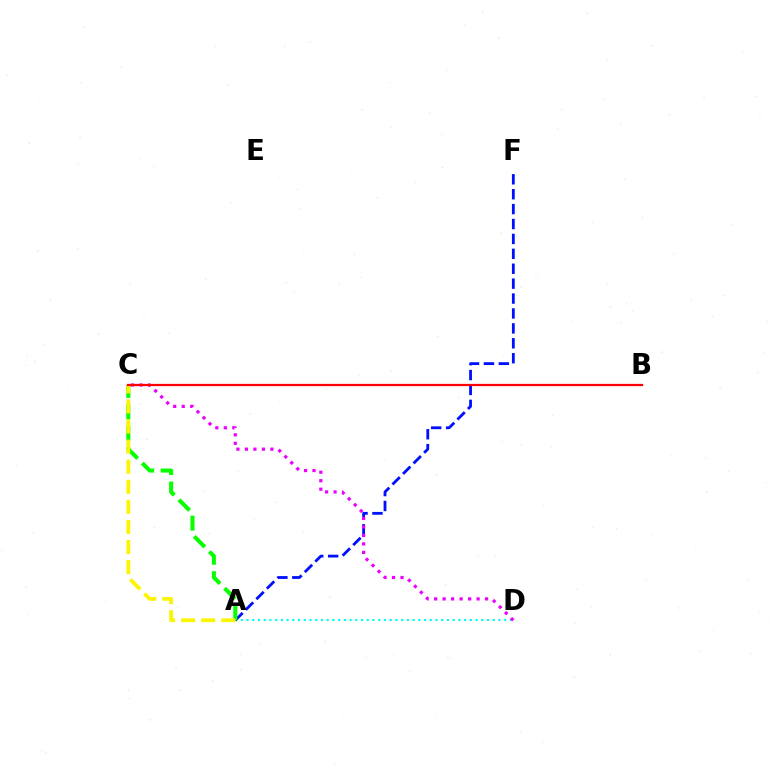{('A', 'D'): [{'color': '#00fff6', 'line_style': 'dotted', 'thickness': 1.56}], ('A', 'F'): [{'color': '#0010ff', 'line_style': 'dashed', 'thickness': 2.03}], ('A', 'C'): [{'color': '#08ff00', 'line_style': 'dashed', 'thickness': 2.92}, {'color': '#fcf500', 'line_style': 'dashed', 'thickness': 2.73}], ('C', 'D'): [{'color': '#ee00ff', 'line_style': 'dotted', 'thickness': 2.31}], ('B', 'C'): [{'color': '#ff0000', 'line_style': 'solid', 'thickness': 1.61}]}